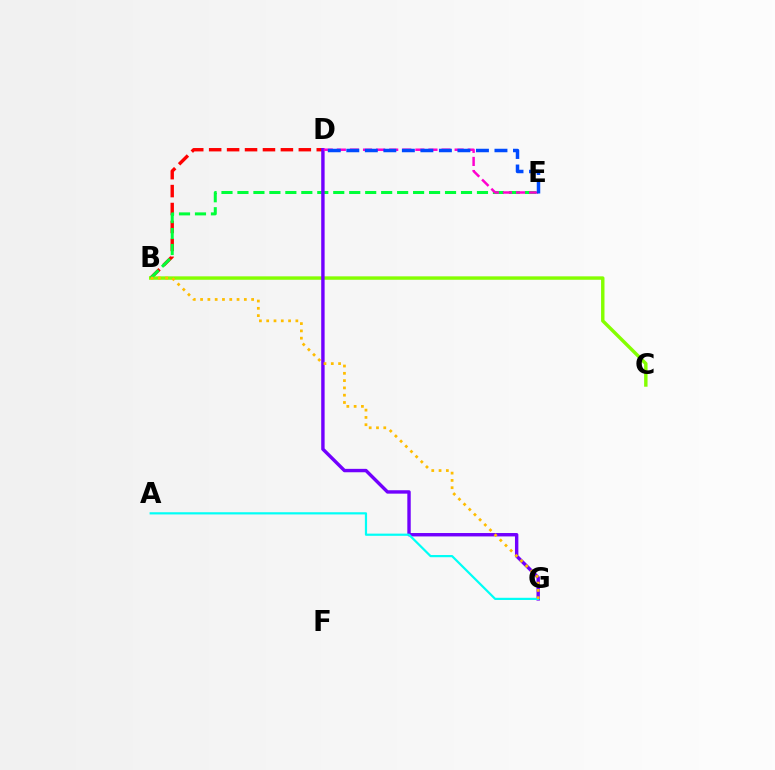{('B', 'D'): [{'color': '#ff0000', 'line_style': 'dashed', 'thickness': 2.44}], ('B', 'C'): [{'color': '#84ff00', 'line_style': 'solid', 'thickness': 2.46}], ('B', 'E'): [{'color': '#00ff39', 'line_style': 'dashed', 'thickness': 2.17}], ('D', 'G'): [{'color': '#7200ff', 'line_style': 'solid', 'thickness': 2.45}], ('A', 'G'): [{'color': '#00fff6', 'line_style': 'solid', 'thickness': 1.58}], ('B', 'G'): [{'color': '#ffbd00', 'line_style': 'dotted', 'thickness': 1.98}], ('D', 'E'): [{'color': '#ff00cf', 'line_style': 'dashed', 'thickness': 1.78}, {'color': '#004bff', 'line_style': 'dashed', 'thickness': 2.52}]}